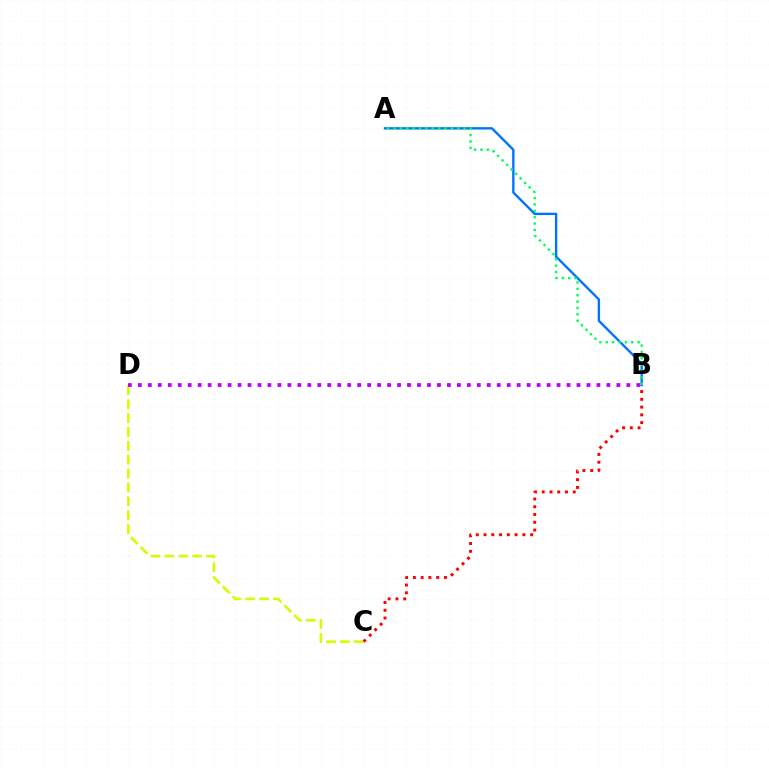{('C', 'D'): [{'color': '#d1ff00', 'line_style': 'dashed', 'thickness': 1.89}], ('B', 'C'): [{'color': '#ff0000', 'line_style': 'dotted', 'thickness': 2.11}], ('A', 'B'): [{'color': '#0074ff', 'line_style': 'solid', 'thickness': 1.71}, {'color': '#00ff5c', 'line_style': 'dotted', 'thickness': 1.73}], ('B', 'D'): [{'color': '#b900ff', 'line_style': 'dotted', 'thickness': 2.71}]}